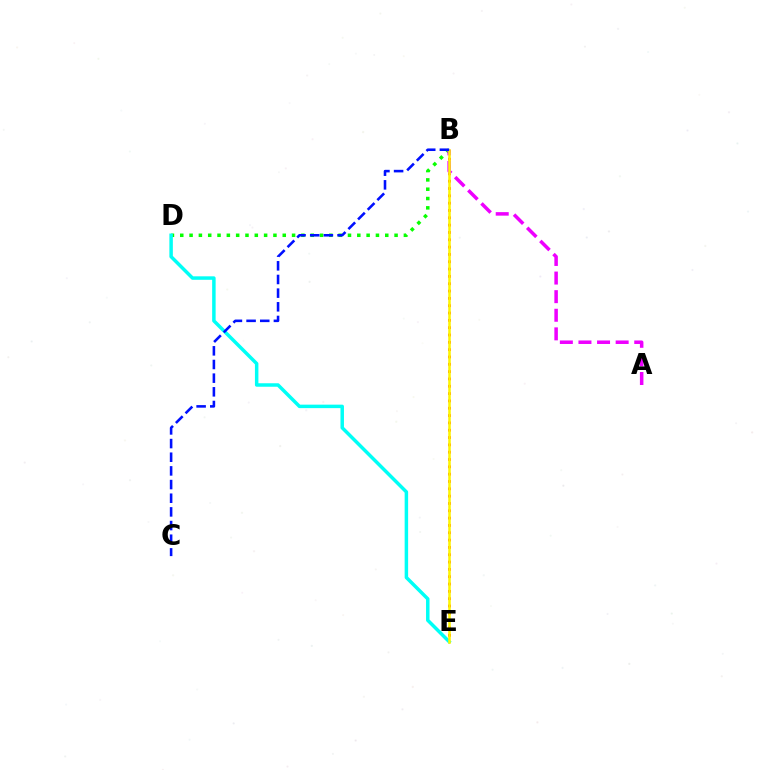{('B', 'E'): [{'color': '#ff0000', 'line_style': 'dotted', 'thickness': 1.99}, {'color': '#fcf500', 'line_style': 'solid', 'thickness': 1.84}], ('B', 'D'): [{'color': '#08ff00', 'line_style': 'dotted', 'thickness': 2.53}], ('A', 'B'): [{'color': '#ee00ff', 'line_style': 'dashed', 'thickness': 2.53}], ('D', 'E'): [{'color': '#00fff6', 'line_style': 'solid', 'thickness': 2.51}], ('B', 'C'): [{'color': '#0010ff', 'line_style': 'dashed', 'thickness': 1.86}]}